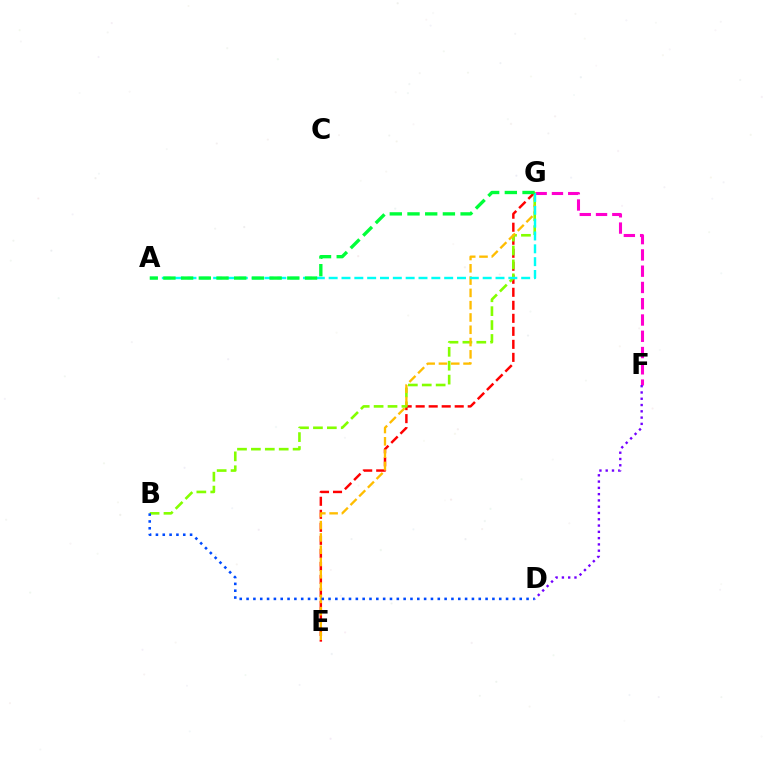{('F', 'G'): [{'color': '#ff00cf', 'line_style': 'dashed', 'thickness': 2.21}], ('E', 'G'): [{'color': '#ff0000', 'line_style': 'dashed', 'thickness': 1.77}, {'color': '#ffbd00', 'line_style': 'dashed', 'thickness': 1.67}], ('B', 'G'): [{'color': '#84ff00', 'line_style': 'dashed', 'thickness': 1.89}], ('A', 'G'): [{'color': '#00fff6', 'line_style': 'dashed', 'thickness': 1.74}, {'color': '#00ff39', 'line_style': 'dashed', 'thickness': 2.4}], ('D', 'F'): [{'color': '#7200ff', 'line_style': 'dotted', 'thickness': 1.71}], ('B', 'D'): [{'color': '#004bff', 'line_style': 'dotted', 'thickness': 1.86}]}